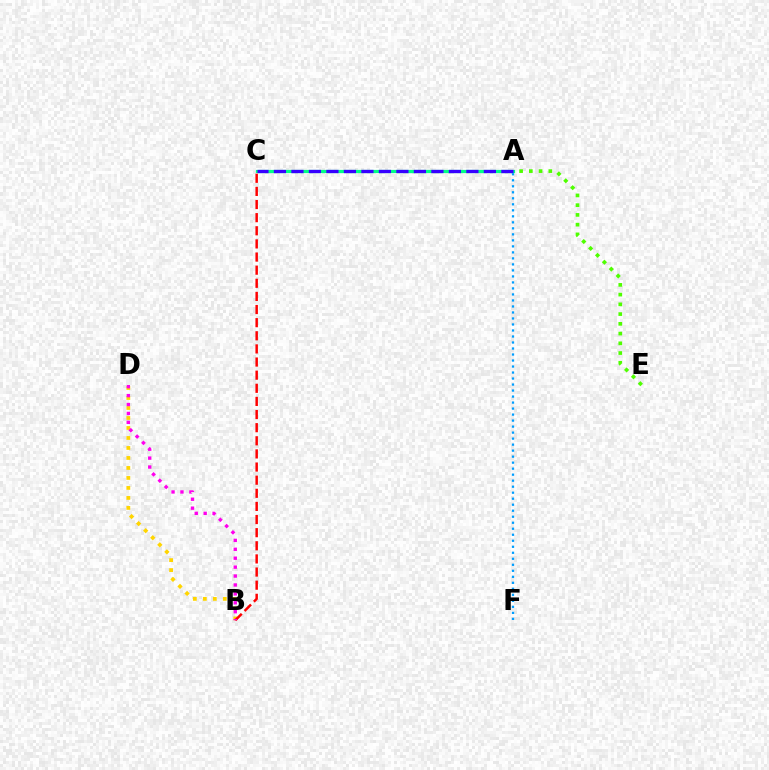{('A', 'C'): [{'color': '#00ff86', 'line_style': 'solid', 'thickness': 2.31}, {'color': '#3700ff', 'line_style': 'dashed', 'thickness': 2.38}], ('B', 'D'): [{'color': '#ffd500', 'line_style': 'dotted', 'thickness': 2.71}, {'color': '#ff00ed', 'line_style': 'dotted', 'thickness': 2.42}], ('B', 'C'): [{'color': '#ff0000', 'line_style': 'dashed', 'thickness': 1.78}], ('A', 'F'): [{'color': '#009eff', 'line_style': 'dotted', 'thickness': 1.63}], ('A', 'E'): [{'color': '#4fff00', 'line_style': 'dotted', 'thickness': 2.65}]}